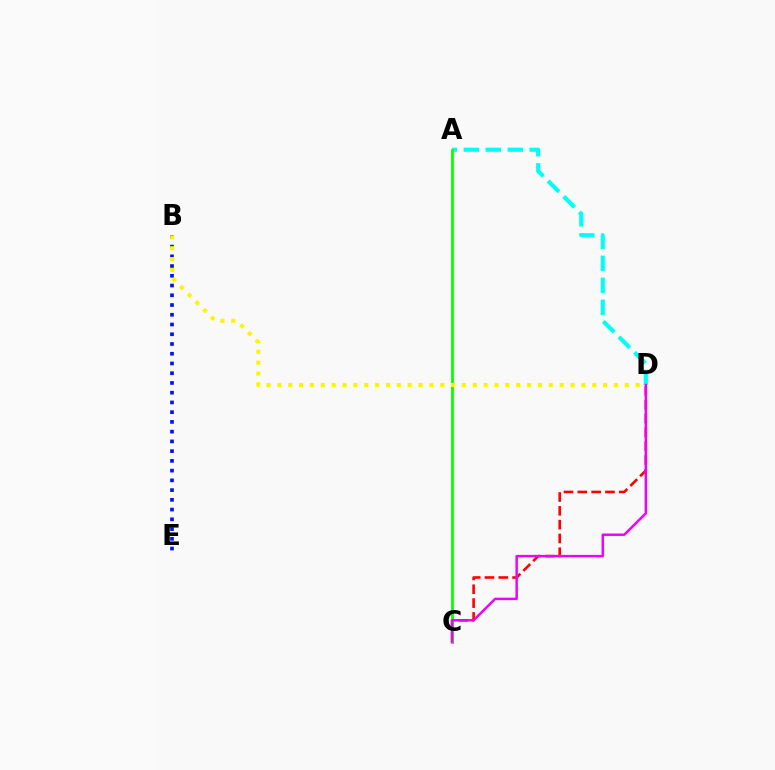{('C', 'D'): [{'color': '#ff0000', 'line_style': 'dashed', 'thickness': 1.88}, {'color': '#ee00ff', 'line_style': 'solid', 'thickness': 1.77}], ('B', 'E'): [{'color': '#0010ff', 'line_style': 'dotted', 'thickness': 2.65}], ('A', 'D'): [{'color': '#00fff6', 'line_style': 'dashed', 'thickness': 2.99}], ('A', 'C'): [{'color': '#08ff00', 'line_style': 'solid', 'thickness': 2.01}], ('B', 'D'): [{'color': '#fcf500', 'line_style': 'dotted', 'thickness': 2.95}]}